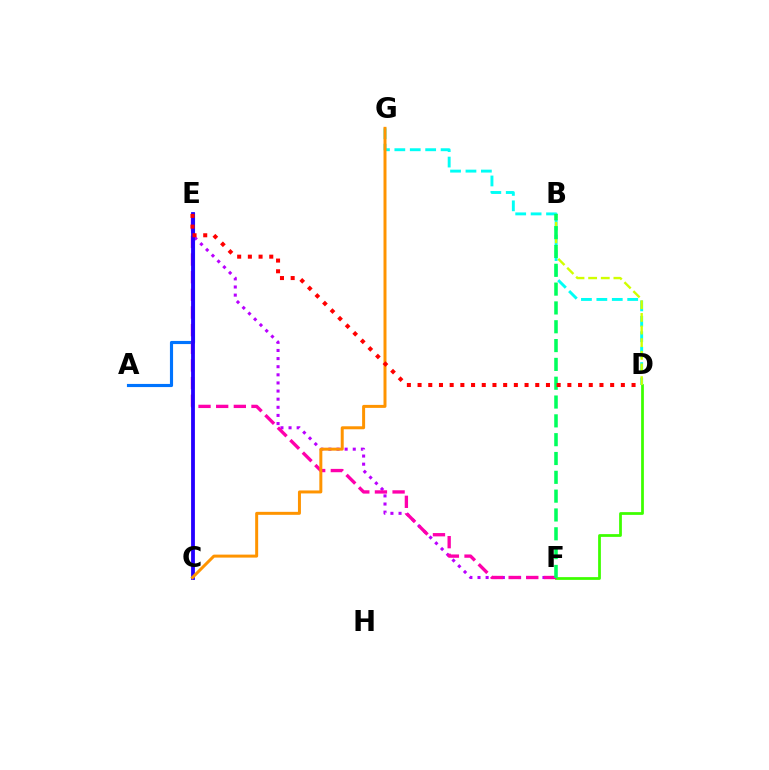{('E', 'F'): [{'color': '#b900ff', 'line_style': 'dotted', 'thickness': 2.21}, {'color': '#ff00ac', 'line_style': 'dashed', 'thickness': 2.4}], ('A', 'E'): [{'color': '#0074ff', 'line_style': 'solid', 'thickness': 2.26}], ('D', 'F'): [{'color': '#3dff00', 'line_style': 'solid', 'thickness': 1.98}], ('C', 'E'): [{'color': '#2500ff', 'line_style': 'solid', 'thickness': 2.74}], ('D', 'G'): [{'color': '#00fff6', 'line_style': 'dashed', 'thickness': 2.09}], ('B', 'D'): [{'color': '#d1ff00', 'line_style': 'dashed', 'thickness': 1.72}], ('C', 'G'): [{'color': '#ff9400', 'line_style': 'solid', 'thickness': 2.15}], ('B', 'F'): [{'color': '#00ff5c', 'line_style': 'dashed', 'thickness': 2.56}], ('D', 'E'): [{'color': '#ff0000', 'line_style': 'dotted', 'thickness': 2.91}]}